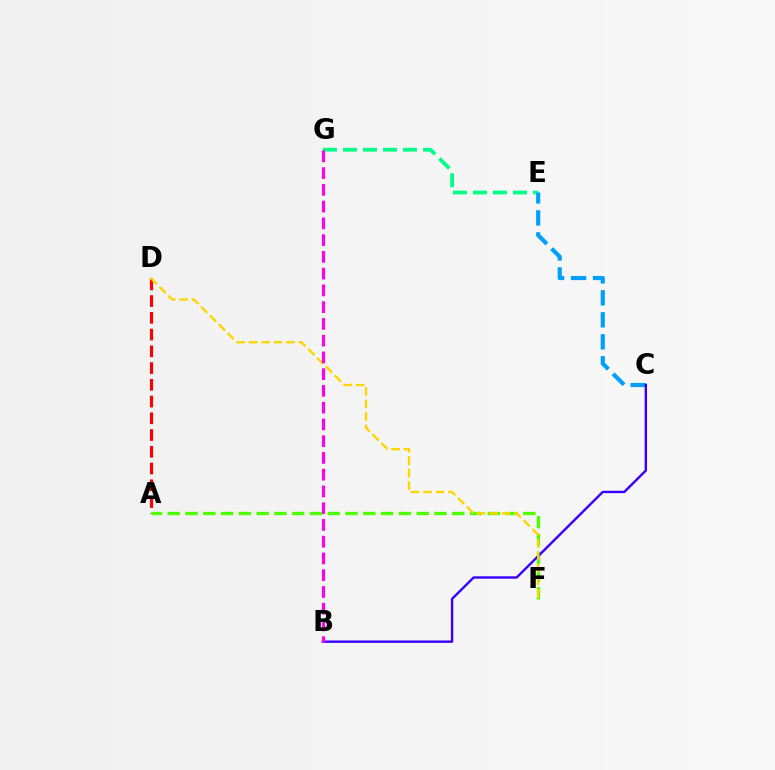{('A', 'D'): [{'color': '#ff0000', 'line_style': 'dashed', 'thickness': 2.27}], ('E', 'G'): [{'color': '#00ff86', 'line_style': 'dashed', 'thickness': 2.72}], ('C', 'E'): [{'color': '#009eff', 'line_style': 'dashed', 'thickness': 2.99}], ('A', 'F'): [{'color': '#4fff00', 'line_style': 'dashed', 'thickness': 2.42}], ('B', 'C'): [{'color': '#3700ff', 'line_style': 'solid', 'thickness': 1.73}], ('D', 'F'): [{'color': '#ffd500', 'line_style': 'dashed', 'thickness': 1.69}], ('B', 'G'): [{'color': '#ff00ed', 'line_style': 'dashed', 'thickness': 2.28}]}